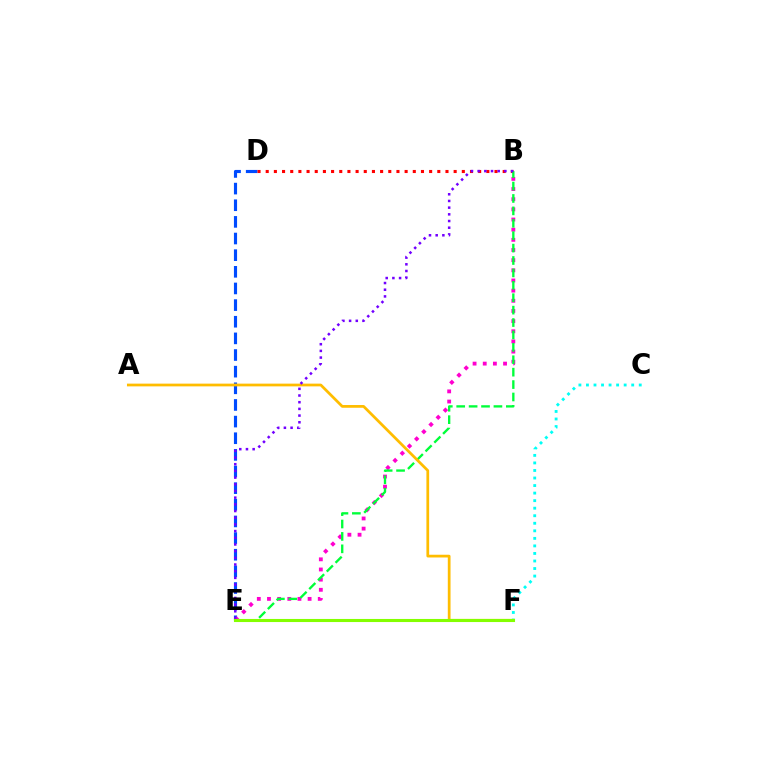{('D', 'E'): [{'color': '#004bff', 'line_style': 'dashed', 'thickness': 2.26}], ('B', 'E'): [{'color': '#ff00cf', 'line_style': 'dotted', 'thickness': 2.76}, {'color': '#00ff39', 'line_style': 'dashed', 'thickness': 1.69}, {'color': '#7200ff', 'line_style': 'dotted', 'thickness': 1.82}], ('C', 'F'): [{'color': '#00fff6', 'line_style': 'dotted', 'thickness': 2.05}], ('B', 'D'): [{'color': '#ff0000', 'line_style': 'dotted', 'thickness': 2.22}], ('A', 'F'): [{'color': '#ffbd00', 'line_style': 'solid', 'thickness': 1.97}], ('E', 'F'): [{'color': '#84ff00', 'line_style': 'solid', 'thickness': 2.22}]}